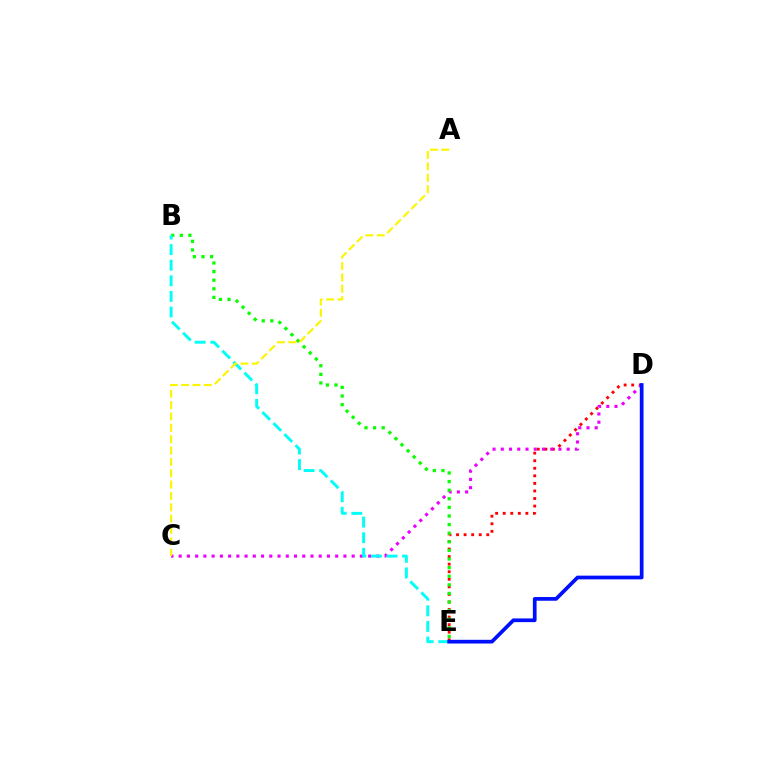{('D', 'E'): [{'color': '#ff0000', 'line_style': 'dotted', 'thickness': 2.05}, {'color': '#0010ff', 'line_style': 'solid', 'thickness': 2.67}], ('C', 'D'): [{'color': '#ee00ff', 'line_style': 'dotted', 'thickness': 2.24}], ('B', 'E'): [{'color': '#08ff00', 'line_style': 'dotted', 'thickness': 2.34}, {'color': '#00fff6', 'line_style': 'dashed', 'thickness': 2.12}], ('A', 'C'): [{'color': '#fcf500', 'line_style': 'dashed', 'thickness': 1.54}]}